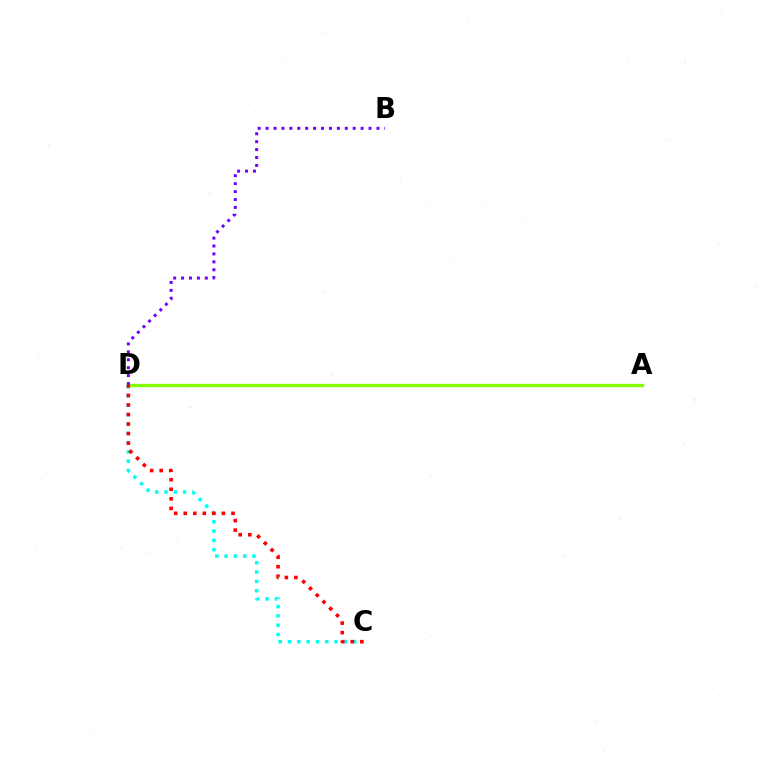{('C', 'D'): [{'color': '#00fff6', 'line_style': 'dotted', 'thickness': 2.53}, {'color': '#ff0000', 'line_style': 'dotted', 'thickness': 2.59}], ('A', 'D'): [{'color': '#84ff00', 'line_style': 'solid', 'thickness': 2.4}], ('B', 'D'): [{'color': '#7200ff', 'line_style': 'dotted', 'thickness': 2.15}]}